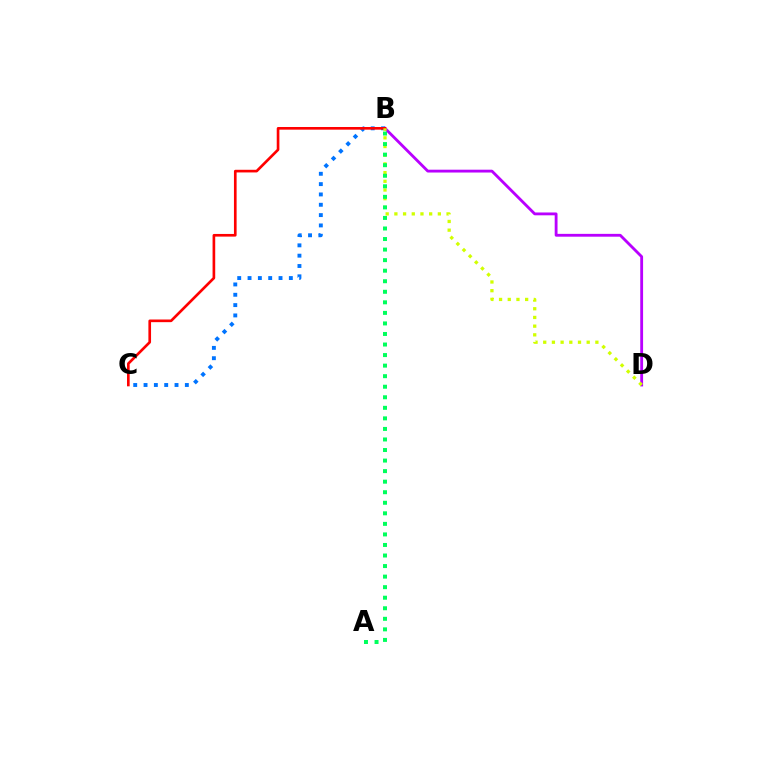{('B', 'C'): [{'color': '#0074ff', 'line_style': 'dotted', 'thickness': 2.81}, {'color': '#ff0000', 'line_style': 'solid', 'thickness': 1.91}], ('B', 'D'): [{'color': '#b900ff', 'line_style': 'solid', 'thickness': 2.04}, {'color': '#d1ff00', 'line_style': 'dotted', 'thickness': 2.36}], ('A', 'B'): [{'color': '#00ff5c', 'line_style': 'dotted', 'thickness': 2.87}]}